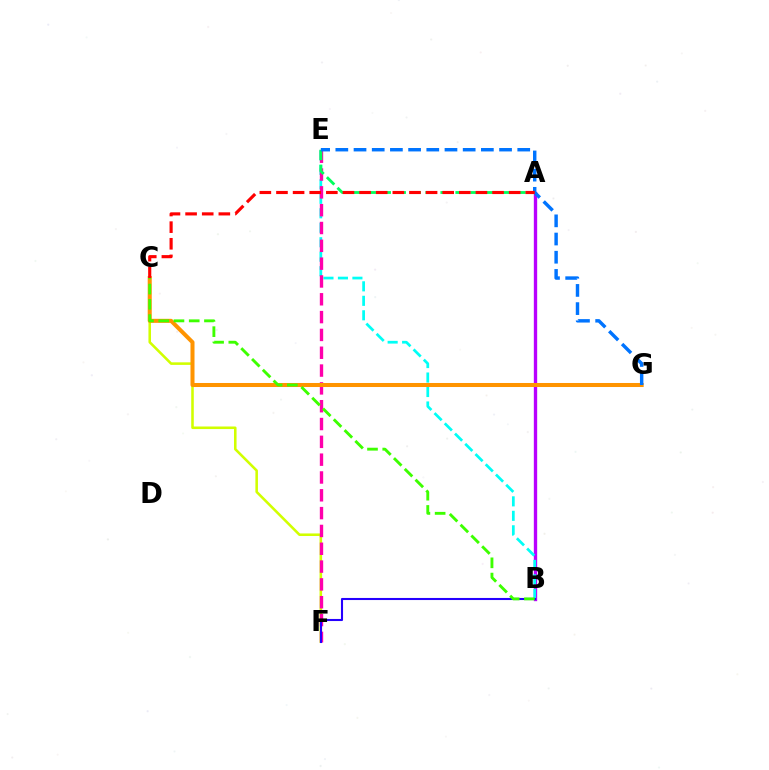{('A', 'B'): [{'color': '#b900ff', 'line_style': 'solid', 'thickness': 2.41}], ('B', 'E'): [{'color': '#00fff6', 'line_style': 'dashed', 'thickness': 1.97}], ('C', 'F'): [{'color': '#d1ff00', 'line_style': 'solid', 'thickness': 1.85}], ('E', 'F'): [{'color': '#ff00ac', 'line_style': 'dashed', 'thickness': 2.42}], ('B', 'F'): [{'color': '#2500ff', 'line_style': 'solid', 'thickness': 1.5}], ('A', 'E'): [{'color': '#00ff5c', 'line_style': 'dashed', 'thickness': 2.04}], ('C', 'G'): [{'color': '#ff9400', 'line_style': 'solid', 'thickness': 2.9}], ('E', 'G'): [{'color': '#0074ff', 'line_style': 'dashed', 'thickness': 2.47}], ('A', 'C'): [{'color': '#ff0000', 'line_style': 'dashed', 'thickness': 2.26}], ('B', 'C'): [{'color': '#3dff00', 'line_style': 'dashed', 'thickness': 2.07}]}